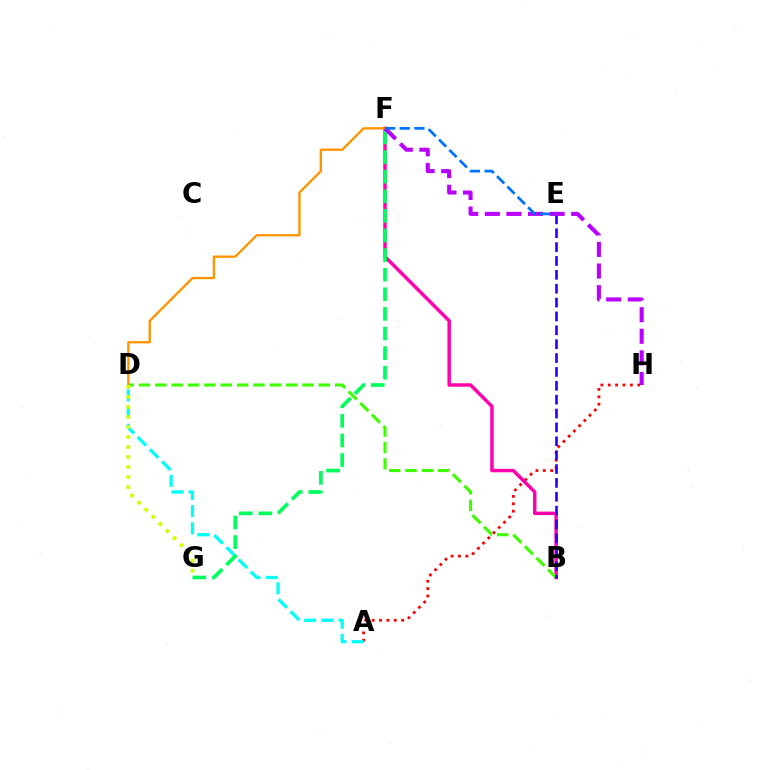{('A', 'H'): [{'color': '#ff0000', 'line_style': 'dotted', 'thickness': 2.0}], ('A', 'D'): [{'color': '#00fff6', 'line_style': 'dashed', 'thickness': 2.34}], ('B', 'F'): [{'color': '#ff00ac', 'line_style': 'solid', 'thickness': 2.49}], ('B', 'D'): [{'color': '#3dff00', 'line_style': 'dashed', 'thickness': 2.22}], ('D', 'F'): [{'color': '#ff9400', 'line_style': 'solid', 'thickness': 1.69}], ('D', 'G'): [{'color': '#d1ff00', 'line_style': 'dotted', 'thickness': 2.72}], ('B', 'E'): [{'color': '#2500ff', 'line_style': 'dashed', 'thickness': 1.88}], ('F', 'G'): [{'color': '#00ff5c', 'line_style': 'dashed', 'thickness': 2.66}], ('F', 'H'): [{'color': '#b900ff', 'line_style': 'dashed', 'thickness': 2.93}], ('E', 'F'): [{'color': '#0074ff', 'line_style': 'dashed', 'thickness': 1.99}]}